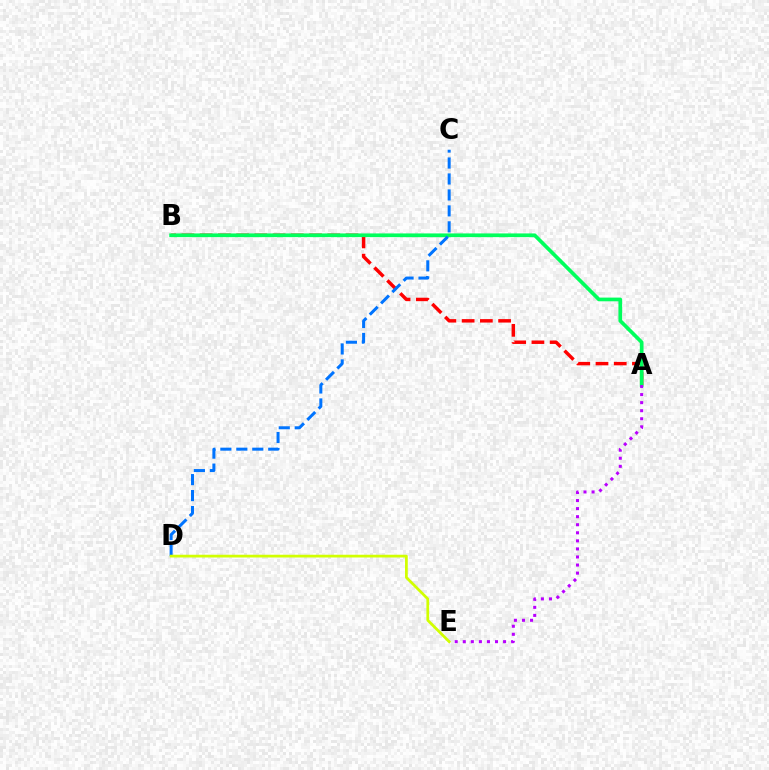{('A', 'B'): [{'color': '#ff0000', 'line_style': 'dashed', 'thickness': 2.48}, {'color': '#00ff5c', 'line_style': 'solid', 'thickness': 2.66}], ('A', 'E'): [{'color': '#b900ff', 'line_style': 'dotted', 'thickness': 2.19}], ('C', 'D'): [{'color': '#0074ff', 'line_style': 'dashed', 'thickness': 2.17}], ('D', 'E'): [{'color': '#d1ff00', 'line_style': 'solid', 'thickness': 1.97}]}